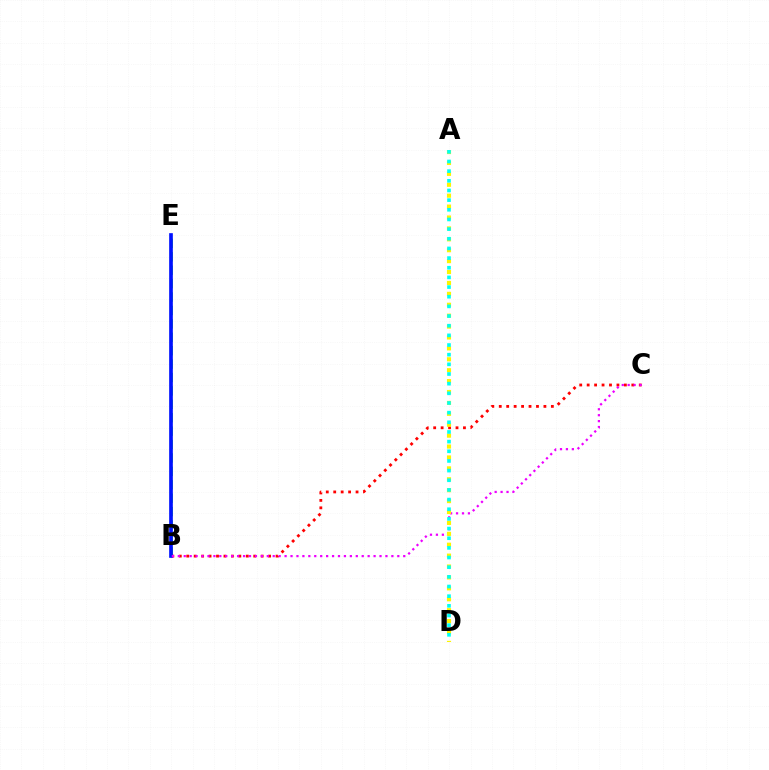{('B', 'C'): [{'color': '#ff0000', 'line_style': 'dotted', 'thickness': 2.02}, {'color': '#ee00ff', 'line_style': 'dotted', 'thickness': 1.61}], ('B', 'E'): [{'color': '#08ff00', 'line_style': 'dashed', 'thickness': 1.82}, {'color': '#0010ff', 'line_style': 'solid', 'thickness': 2.65}], ('A', 'D'): [{'color': '#fcf500', 'line_style': 'dotted', 'thickness': 2.96}, {'color': '#00fff6', 'line_style': 'dotted', 'thickness': 2.62}]}